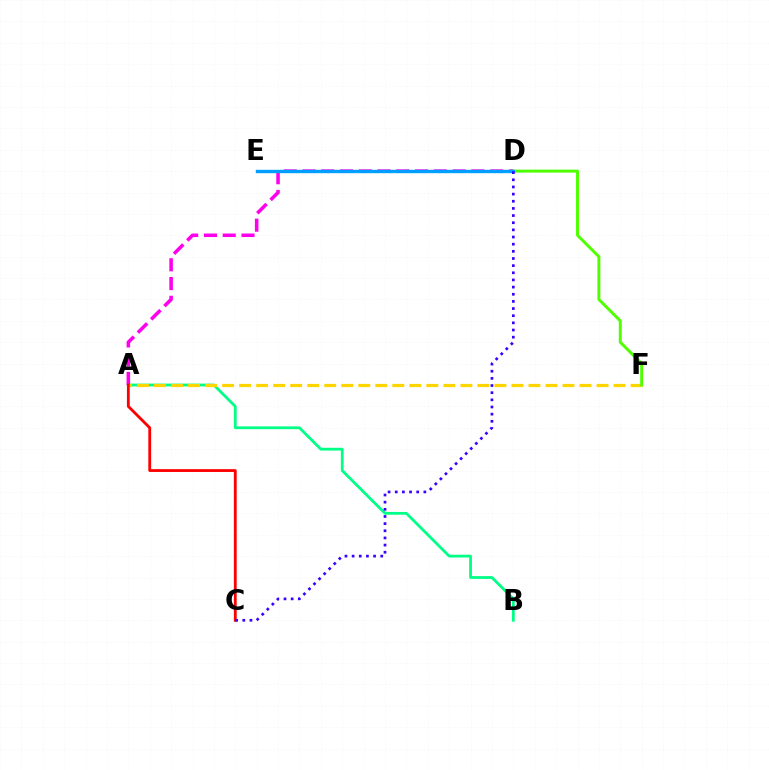{('A', 'B'): [{'color': '#00ff86', 'line_style': 'solid', 'thickness': 2.0}], ('A', 'D'): [{'color': '#ff00ed', 'line_style': 'dashed', 'thickness': 2.55}], ('A', 'F'): [{'color': '#ffd500', 'line_style': 'dashed', 'thickness': 2.31}], ('A', 'C'): [{'color': '#ff0000', 'line_style': 'solid', 'thickness': 2.03}], ('D', 'F'): [{'color': '#4fff00', 'line_style': 'solid', 'thickness': 2.13}], ('D', 'E'): [{'color': '#009eff', 'line_style': 'solid', 'thickness': 2.43}], ('C', 'D'): [{'color': '#3700ff', 'line_style': 'dotted', 'thickness': 1.94}]}